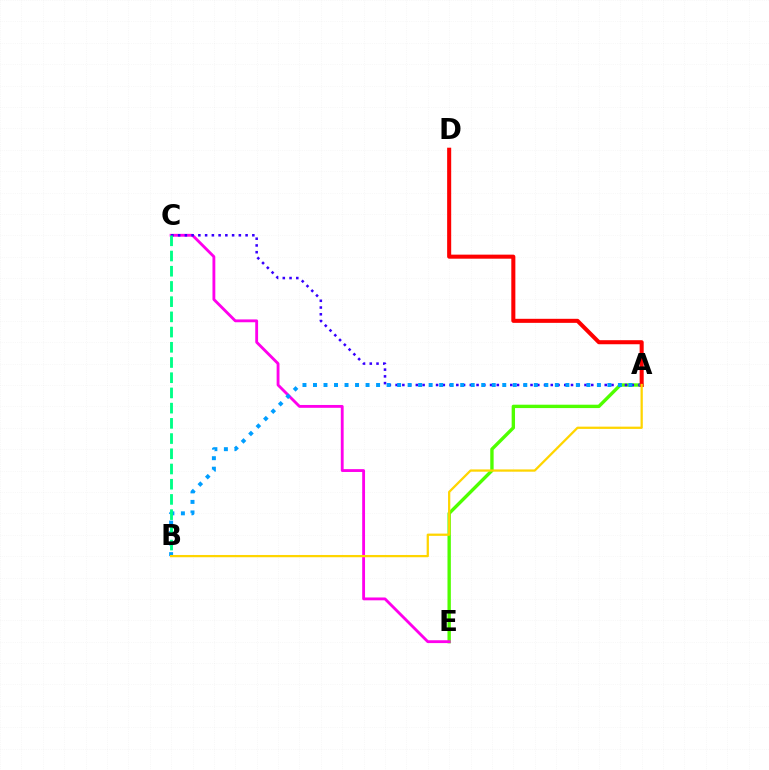{('A', 'E'): [{'color': '#4fff00', 'line_style': 'solid', 'thickness': 2.43}], ('C', 'E'): [{'color': '#ff00ed', 'line_style': 'solid', 'thickness': 2.05}], ('A', 'C'): [{'color': '#3700ff', 'line_style': 'dotted', 'thickness': 1.83}], ('A', 'B'): [{'color': '#009eff', 'line_style': 'dotted', 'thickness': 2.86}, {'color': '#ffd500', 'line_style': 'solid', 'thickness': 1.63}], ('A', 'D'): [{'color': '#ff0000', 'line_style': 'solid', 'thickness': 2.92}], ('B', 'C'): [{'color': '#00ff86', 'line_style': 'dashed', 'thickness': 2.07}]}